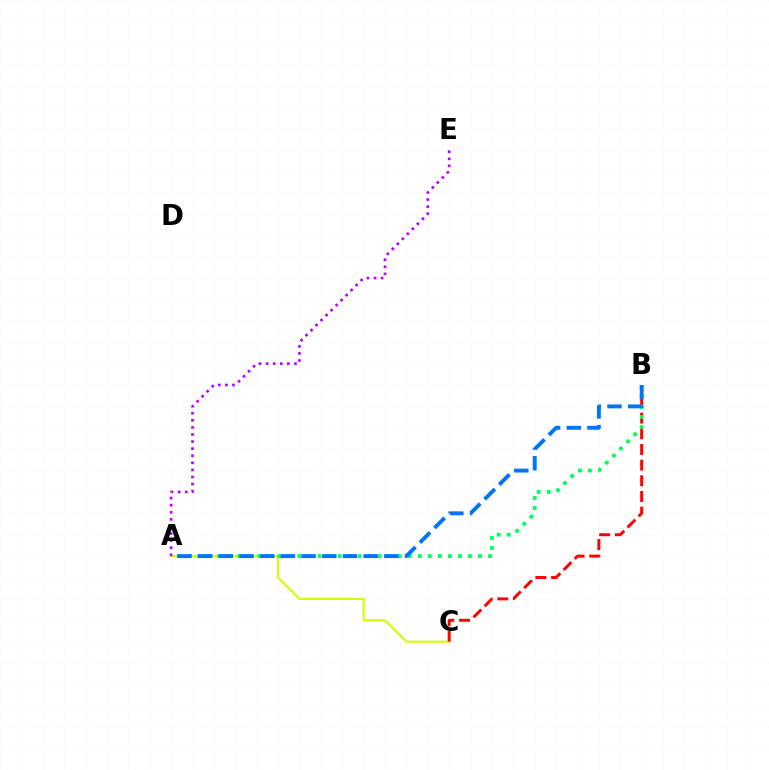{('A', 'C'): [{'color': '#d1ff00', 'line_style': 'solid', 'thickness': 1.54}], ('B', 'C'): [{'color': '#ff0000', 'line_style': 'dashed', 'thickness': 2.13}], ('A', 'E'): [{'color': '#b900ff', 'line_style': 'dotted', 'thickness': 1.92}], ('A', 'B'): [{'color': '#00ff5c', 'line_style': 'dotted', 'thickness': 2.72}, {'color': '#0074ff', 'line_style': 'dashed', 'thickness': 2.81}]}